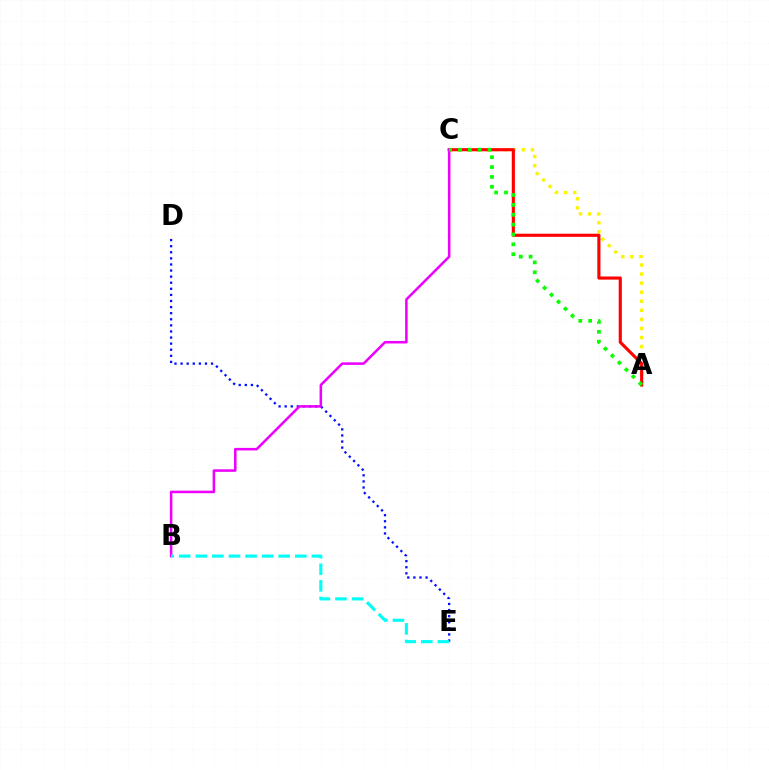{('D', 'E'): [{'color': '#0010ff', 'line_style': 'dotted', 'thickness': 1.65}], ('A', 'C'): [{'color': '#fcf500', 'line_style': 'dotted', 'thickness': 2.46}, {'color': '#ff0000', 'line_style': 'solid', 'thickness': 2.25}, {'color': '#08ff00', 'line_style': 'dotted', 'thickness': 2.68}], ('B', 'C'): [{'color': '#ee00ff', 'line_style': 'solid', 'thickness': 1.83}], ('B', 'E'): [{'color': '#00fff6', 'line_style': 'dashed', 'thickness': 2.25}]}